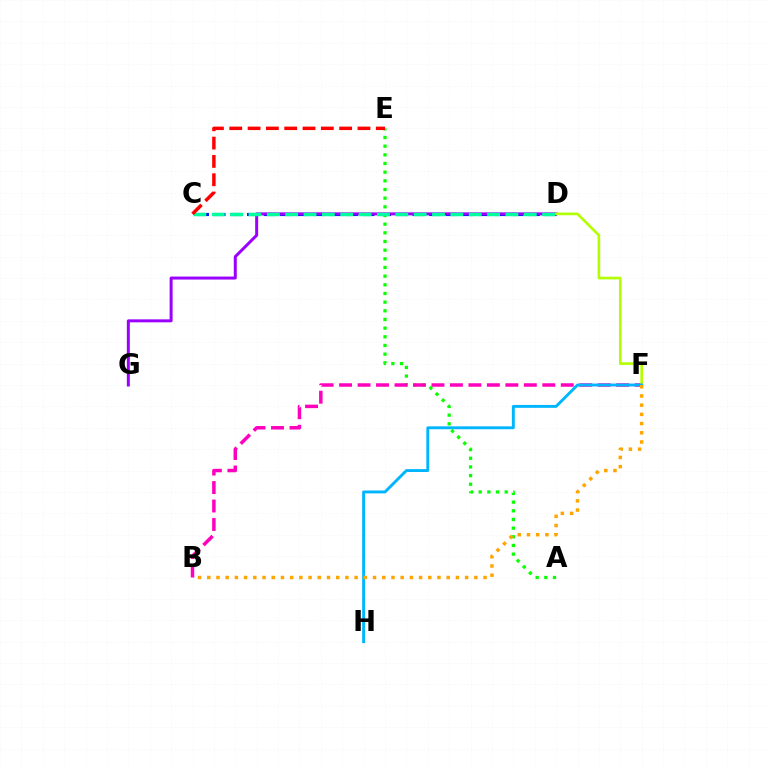{('A', 'E'): [{'color': '#08ff00', 'line_style': 'dotted', 'thickness': 2.35}], ('C', 'D'): [{'color': '#0010ff', 'line_style': 'dashed', 'thickness': 2.25}, {'color': '#00ff9d', 'line_style': 'dashed', 'thickness': 2.49}], ('D', 'G'): [{'color': '#9b00ff', 'line_style': 'solid', 'thickness': 2.15}], ('B', 'F'): [{'color': '#ff00bd', 'line_style': 'dashed', 'thickness': 2.51}, {'color': '#ffa500', 'line_style': 'dotted', 'thickness': 2.5}], ('D', 'F'): [{'color': '#b3ff00', 'line_style': 'solid', 'thickness': 1.91}], ('C', 'E'): [{'color': '#ff0000', 'line_style': 'dashed', 'thickness': 2.49}], ('F', 'H'): [{'color': '#00b5ff', 'line_style': 'solid', 'thickness': 2.08}]}